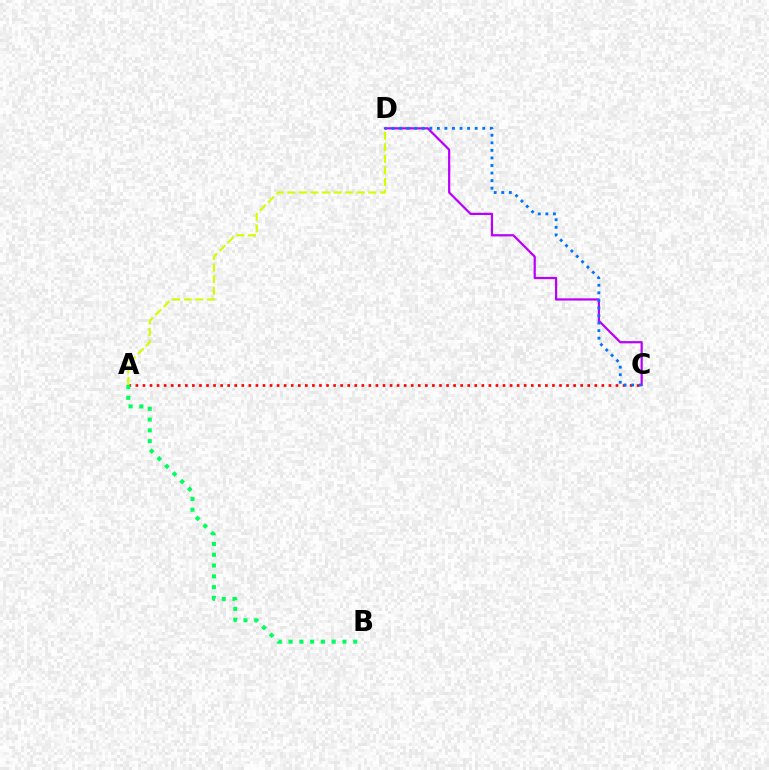{('A', 'C'): [{'color': '#ff0000', 'line_style': 'dotted', 'thickness': 1.92}], ('A', 'B'): [{'color': '#00ff5c', 'line_style': 'dotted', 'thickness': 2.93}], ('C', 'D'): [{'color': '#b900ff', 'line_style': 'solid', 'thickness': 1.59}, {'color': '#0074ff', 'line_style': 'dotted', 'thickness': 2.06}], ('A', 'D'): [{'color': '#d1ff00', 'line_style': 'dashed', 'thickness': 1.57}]}